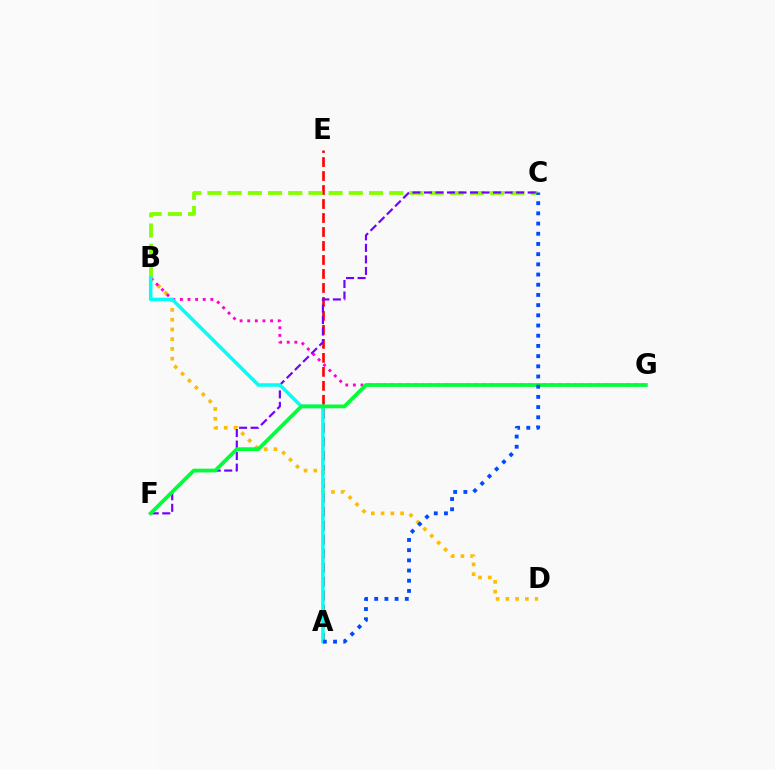{('A', 'E'): [{'color': '#ff0000', 'line_style': 'dashed', 'thickness': 1.9}], ('B', 'C'): [{'color': '#84ff00', 'line_style': 'dashed', 'thickness': 2.74}], ('B', 'D'): [{'color': '#ffbd00', 'line_style': 'dotted', 'thickness': 2.65}], ('C', 'F'): [{'color': '#7200ff', 'line_style': 'dashed', 'thickness': 1.57}], ('B', 'G'): [{'color': '#ff00cf', 'line_style': 'dotted', 'thickness': 2.07}], ('A', 'B'): [{'color': '#00fff6', 'line_style': 'solid', 'thickness': 2.53}], ('F', 'G'): [{'color': '#00ff39', 'line_style': 'solid', 'thickness': 2.71}], ('A', 'C'): [{'color': '#004bff', 'line_style': 'dotted', 'thickness': 2.77}]}